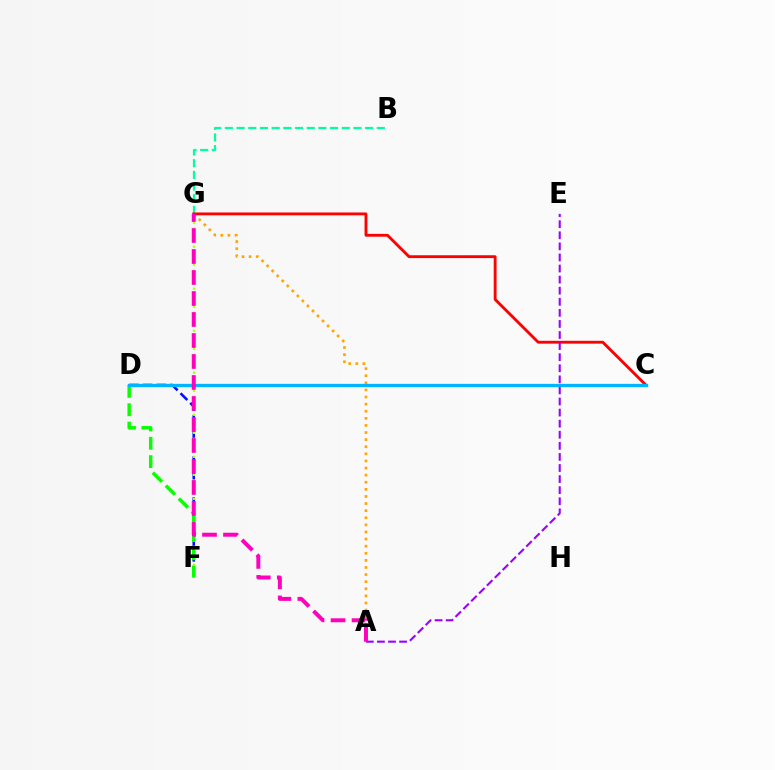{('D', 'F'): [{'color': '#0010ff', 'line_style': 'dashed', 'thickness': 1.86}, {'color': '#08ff00', 'line_style': 'dashed', 'thickness': 2.49}], ('B', 'G'): [{'color': '#00ff9d', 'line_style': 'dashed', 'thickness': 1.59}], ('A', 'G'): [{'color': '#ffa500', 'line_style': 'dotted', 'thickness': 1.93}, {'color': '#ff00bd', 'line_style': 'dashed', 'thickness': 2.85}], ('C', 'G'): [{'color': '#ff0000', 'line_style': 'solid', 'thickness': 2.05}], ('F', 'G'): [{'color': '#b3ff00', 'line_style': 'dotted', 'thickness': 1.63}], ('A', 'E'): [{'color': '#9b00ff', 'line_style': 'dashed', 'thickness': 1.51}], ('C', 'D'): [{'color': '#00b5ff', 'line_style': 'solid', 'thickness': 2.38}]}